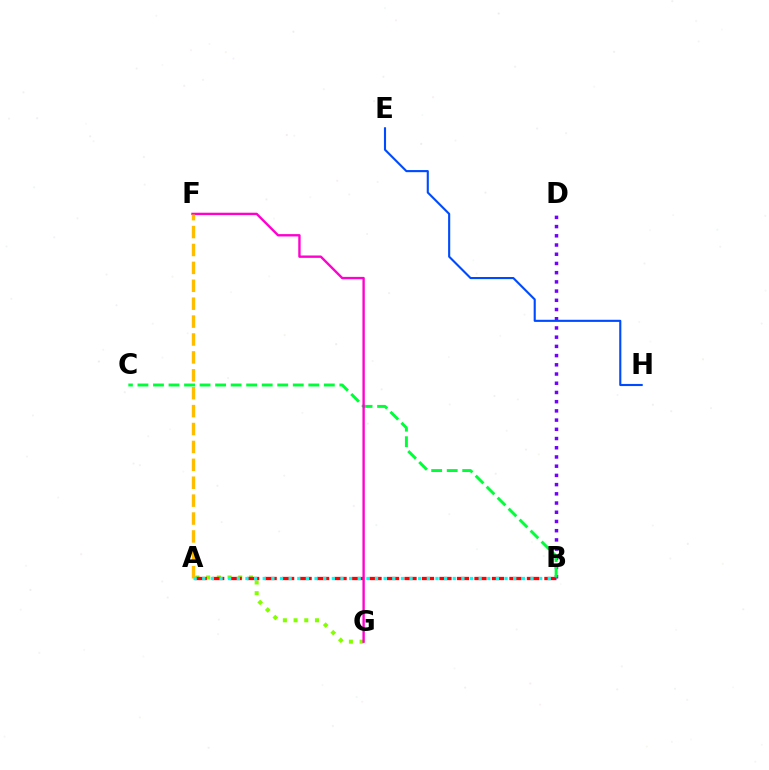{('A', 'G'): [{'color': '#84ff00', 'line_style': 'dotted', 'thickness': 2.91}], ('A', 'B'): [{'color': '#ff0000', 'line_style': 'dashed', 'thickness': 2.38}, {'color': '#00fff6', 'line_style': 'dotted', 'thickness': 2.35}], ('B', 'D'): [{'color': '#7200ff', 'line_style': 'dotted', 'thickness': 2.5}], ('B', 'C'): [{'color': '#00ff39', 'line_style': 'dashed', 'thickness': 2.11}], ('F', 'G'): [{'color': '#ff00cf', 'line_style': 'solid', 'thickness': 1.7}], ('A', 'F'): [{'color': '#ffbd00', 'line_style': 'dashed', 'thickness': 2.43}], ('E', 'H'): [{'color': '#004bff', 'line_style': 'solid', 'thickness': 1.53}]}